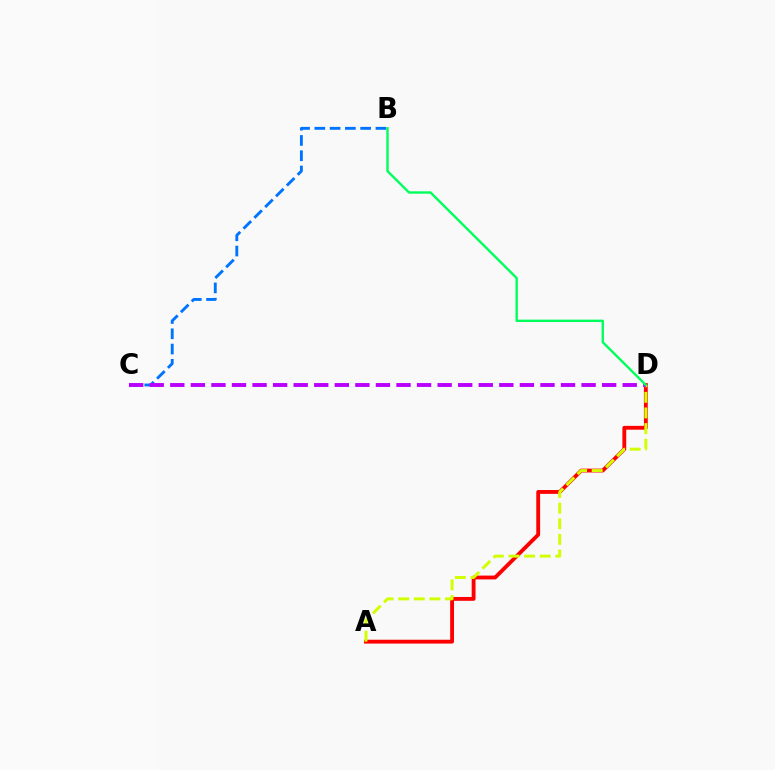{('B', 'C'): [{'color': '#0074ff', 'line_style': 'dashed', 'thickness': 2.07}], ('A', 'D'): [{'color': '#ff0000', 'line_style': 'solid', 'thickness': 2.76}, {'color': '#d1ff00', 'line_style': 'dashed', 'thickness': 2.12}], ('C', 'D'): [{'color': '#b900ff', 'line_style': 'dashed', 'thickness': 2.79}], ('B', 'D'): [{'color': '#00ff5c', 'line_style': 'solid', 'thickness': 1.72}]}